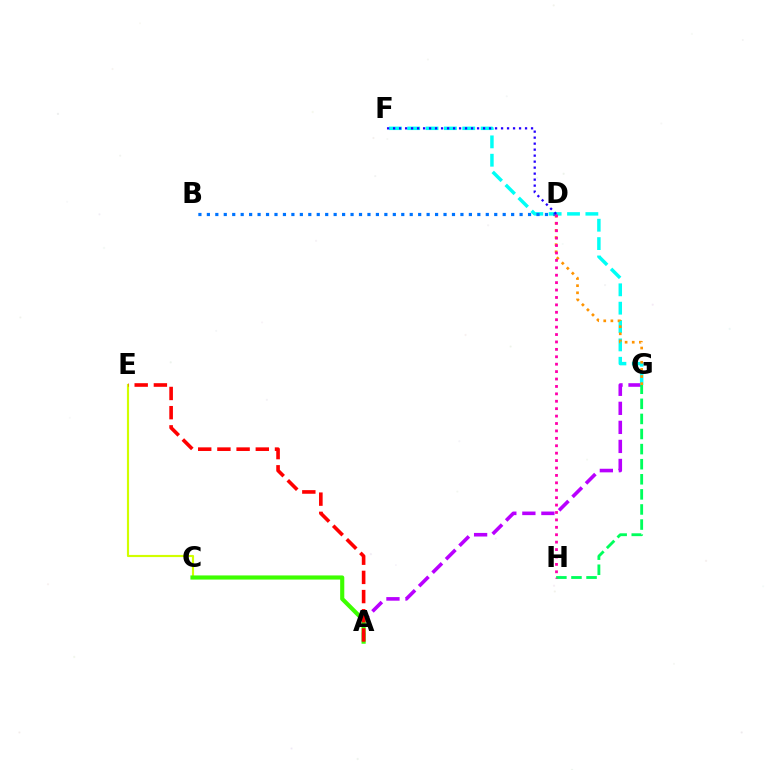{('A', 'G'): [{'color': '#b900ff', 'line_style': 'dashed', 'thickness': 2.59}], ('C', 'E'): [{'color': '#d1ff00', 'line_style': 'solid', 'thickness': 1.55}], ('G', 'H'): [{'color': '#00ff5c', 'line_style': 'dashed', 'thickness': 2.05}], ('A', 'C'): [{'color': '#3dff00', 'line_style': 'solid', 'thickness': 2.98}], ('A', 'E'): [{'color': '#ff0000', 'line_style': 'dashed', 'thickness': 2.61}], ('F', 'G'): [{'color': '#00fff6', 'line_style': 'dashed', 'thickness': 2.49}], ('B', 'D'): [{'color': '#0074ff', 'line_style': 'dotted', 'thickness': 2.3}], ('D', 'G'): [{'color': '#ff9400', 'line_style': 'dotted', 'thickness': 1.94}], ('D', 'H'): [{'color': '#ff00ac', 'line_style': 'dotted', 'thickness': 2.01}], ('D', 'F'): [{'color': '#2500ff', 'line_style': 'dotted', 'thickness': 1.63}]}